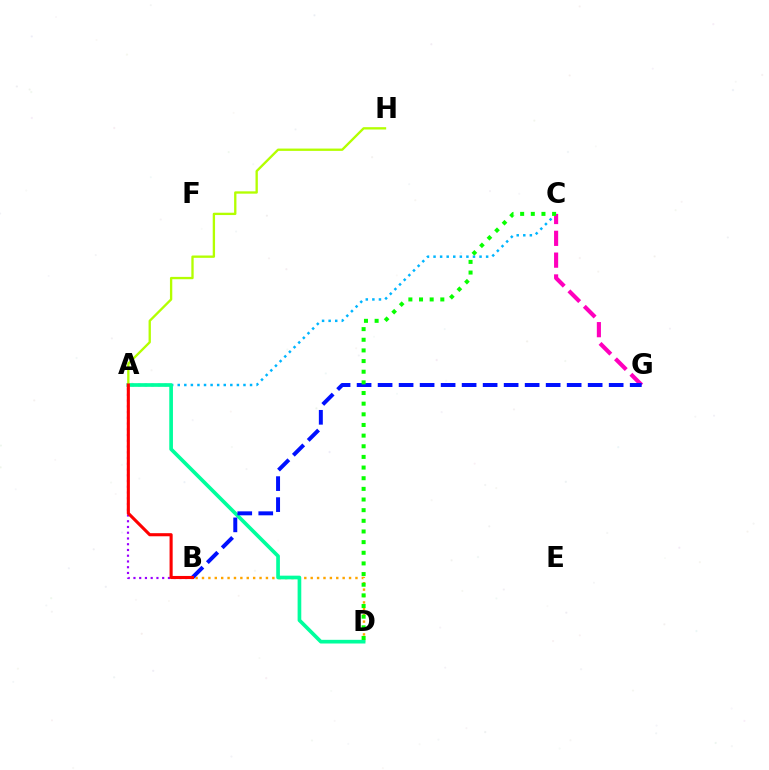{('B', 'D'): [{'color': '#ffa500', 'line_style': 'dotted', 'thickness': 1.74}], ('A', 'C'): [{'color': '#00b5ff', 'line_style': 'dotted', 'thickness': 1.79}], ('A', 'D'): [{'color': '#00ff9d', 'line_style': 'solid', 'thickness': 2.65}], ('C', 'G'): [{'color': '#ff00bd', 'line_style': 'dashed', 'thickness': 2.96}], ('B', 'G'): [{'color': '#0010ff', 'line_style': 'dashed', 'thickness': 2.85}], ('A', 'B'): [{'color': '#9b00ff', 'line_style': 'dotted', 'thickness': 1.56}, {'color': '#ff0000', 'line_style': 'solid', 'thickness': 2.23}], ('A', 'H'): [{'color': '#b3ff00', 'line_style': 'solid', 'thickness': 1.68}], ('C', 'D'): [{'color': '#08ff00', 'line_style': 'dotted', 'thickness': 2.89}]}